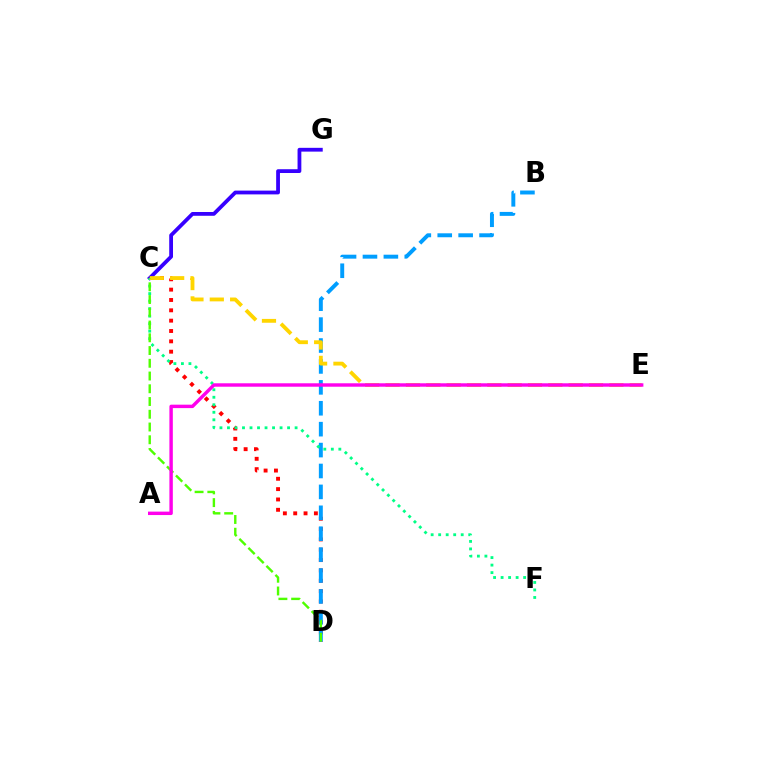{('C', 'D'): [{'color': '#ff0000', 'line_style': 'dotted', 'thickness': 2.81}, {'color': '#4fff00', 'line_style': 'dashed', 'thickness': 1.73}], ('C', 'G'): [{'color': '#3700ff', 'line_style': 'solid', 'thickness': 2.73}], ('B', 'D'): [{'color': '#009eff', 'line_style': 'dashed', 'thickness': 2.84}], ('C', 'F'): [{'color': '#00ff86', 'line_style': 'dotted', 'thickness': 2.04}], ('C', 'E'): [{'color': '#ffd500', 'line_style': 'dashed', 'thickness': 2.76}], ('A', 'E'): [{'color': '#ff00ed', 'line_style': 'solid', 'thickness': 2.47}]}